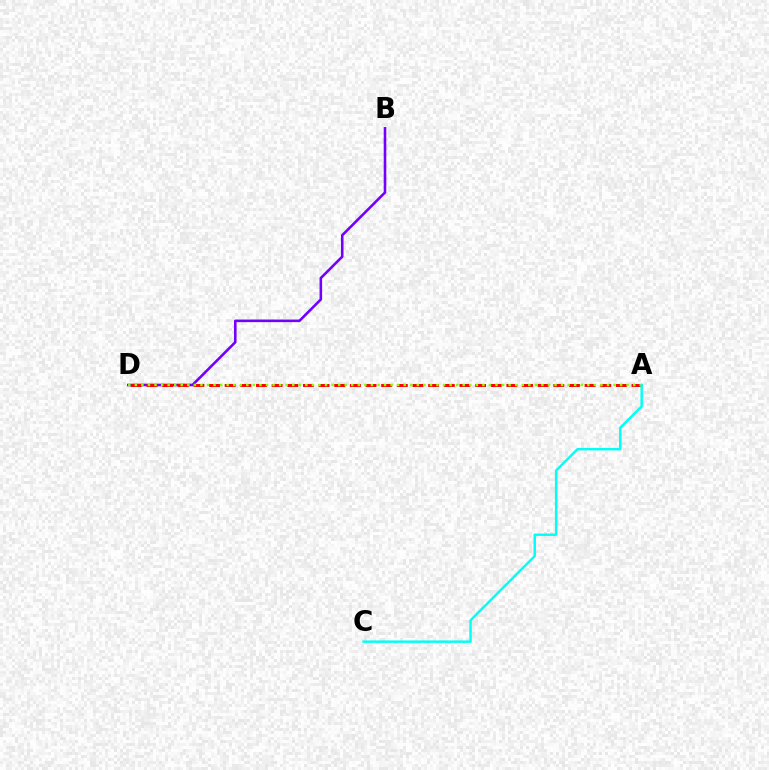{('B', 'D'): [{'color': '#7200ff', 'line_style': 'solid', 'thickness': 1.87}], ('A', 'D'): [{'color': '#ff0000', 'line_style': 'dashed', 'thickness': 2.13}, {'color': '#84ff00', 'line_style': 'dotted', 'thickness': 1.78}], ('A', 'C'): [{'color': '#00fff6', 'line_style': 'solid', 'thickness': 1.76}]}